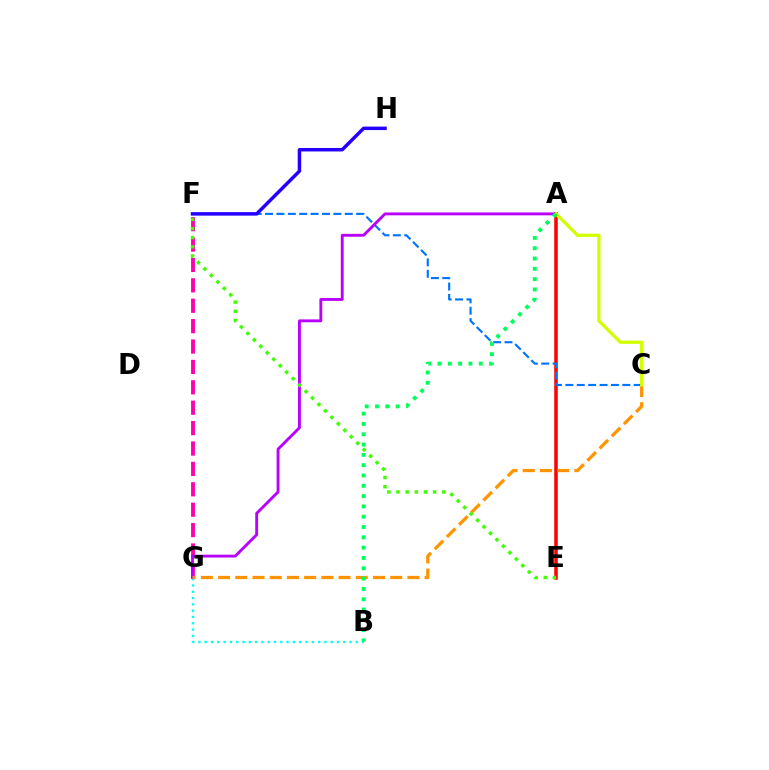{('A', 'E'): [{'color': '#ff0000', 'line_style': 'solid', 'thickness': 2.53}], ('F', 'G'): [{'color': '#ff00ac', 'line_style': 'dashed', 'thickness': 2.77}], ('C', 'F'): [{'color': '#0074ff', 'line_style': 'dashed', 'thickness': 1.55}], ('B', 'G'): [{'color': '#00fff6', 'line_style': 'dotted', 'thickness': 1.71}], ('A', 'G'): [{'color': '#b900ff', 'line_style': 'solid', 'thickness': 2.06}], ('C', 'G'): [{'color': '#ff9400', 'line_style': 'dashed', 'thickness': 2.34}], ('E', 'F'): [{'color': '#3dff00', 'line_style': 'dotted', 'thickness': 2.48}], ('A', 'C'): [{'color': '#d1ff00', 'line_style': 'solid', 'thickness': 2.35}], ('A', 'B'): [{'color': '#00ff5c', 'line_style': 'dotted', 'thickness': 2.8}], ('F', 'H'): [{'color': '#2500ff', 'line_style': 'solid', 'thickness': 2.51}]}